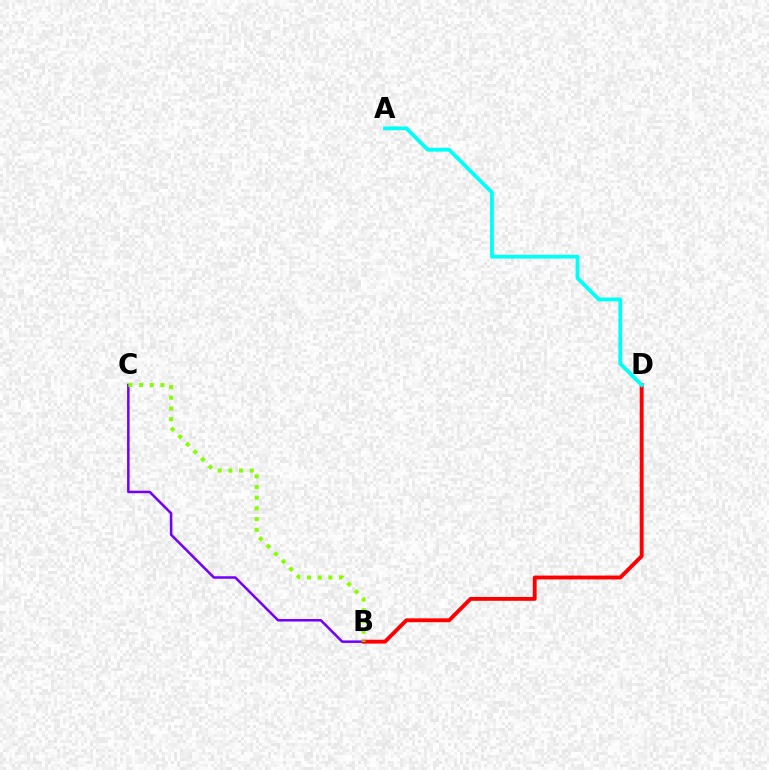{('B', 'C'): [{'color': '#7200ff', 'line_style': 'solid', 'thickness': 1.81}, {'color': '#84ff00', 'line_style': 'dotted', 'thickness': 2.91}], ('B', 'D'): [{'color': '#ff0000', 'line_style': 'solid', 'thickness': 2.78}], ('A', 'D'): [{'color': '#00fff6', 'line_style': 'solid', 'thickness': 2.73}]}